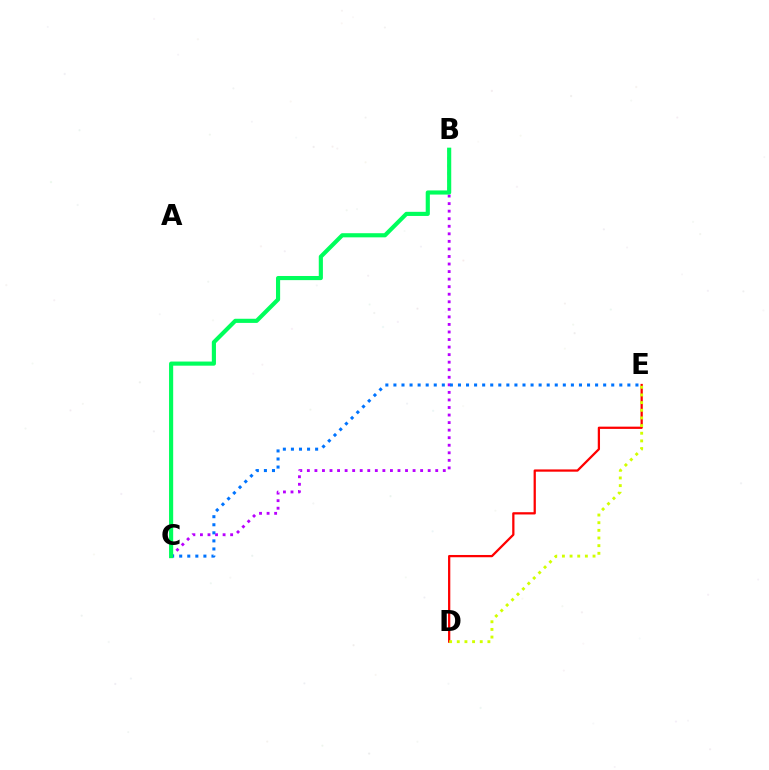{('B', 'C'): [{'color': '#b900ff', 'line_style': 'dotted', 'thickness': 2.05}, {'color': '#00ff5c', 'line_style': 'solid', 'thickness': 2.98}], ('D', 'E'): [{'color': '#ff0000', 'line_style': 'solid', 'thickness': 1.63}, {'color': '#d1ff00', 'line_style': 'dotted', 'thickness': 2.08}], ('C', 'E'): [{'color': '#0074ff', 'line_style': 'dotted', 'thickness': 2.19}]}